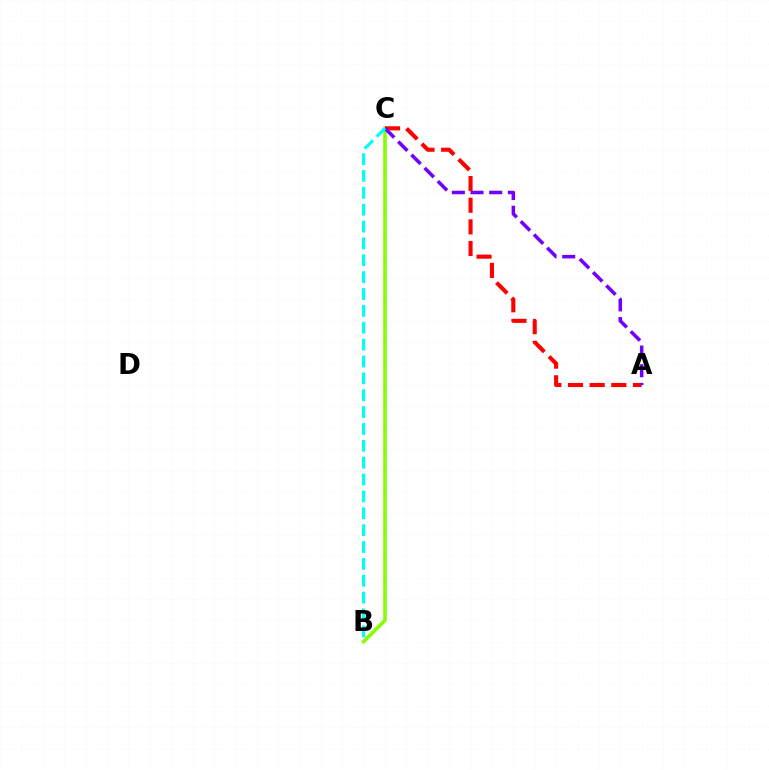{('B', 'C'): [{'color': '#84ff00', 'line_style': 'solid', 'thickness': 2.57}, {'color': '#00fff6', 'line_style': 'dashed', 'thickness': 2.29}], ('A', 'C'): [{'color': '#ff0000', 'line_style': 'dashed', 'thickness': 2.94}, {'color': '#7200ff', 'line_style': 'dashed', 'thickness': 2.54}]}